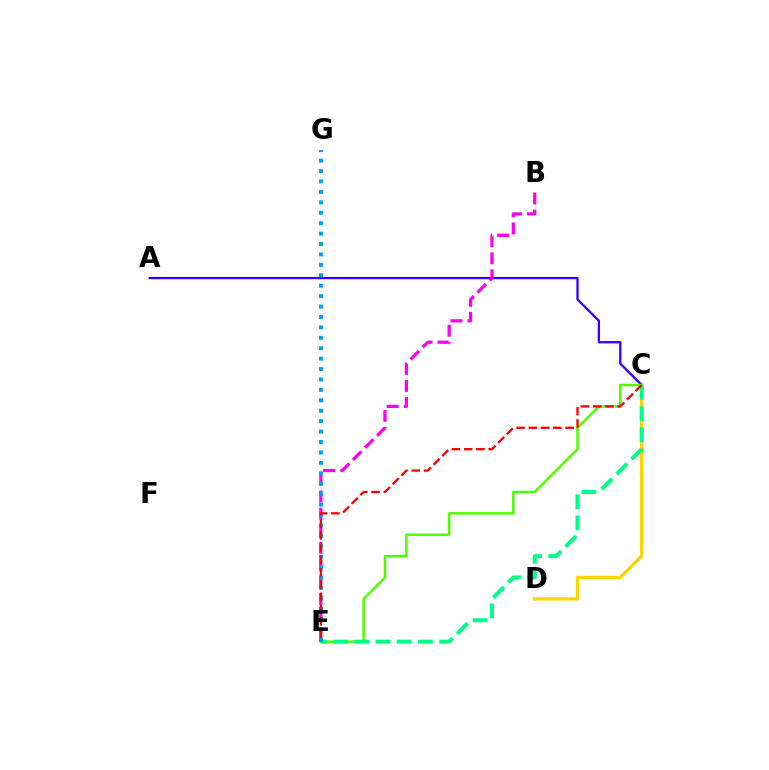{('C', 'D'): [{'color': '#ffd500', 'line_style': 'solid', 'thickness': 2.36}], ('A', 'C'): [{'color': '#3700ff', 'line_style': 'solid', 'thickness': 1.66}], ('C', 'E'): [{'color': '#4fff00', 'line_style': 'solid', 'thickness': 1.81}, {'color': '#00ff86', 'line_style': 'dashed', 'thickness': 2.88}, {'color': '#ff0000', 'line_style': 'dashed', 'thickness': 1.66}], ('B', 'E'): [{'color': '#ff00ed', 'line_style': 'dashed', 'thickness': 2.32}], ('E', 'G'): [{'color': '#009eff', 'line_style': 'dotted', 'thickness': 2.83}]}